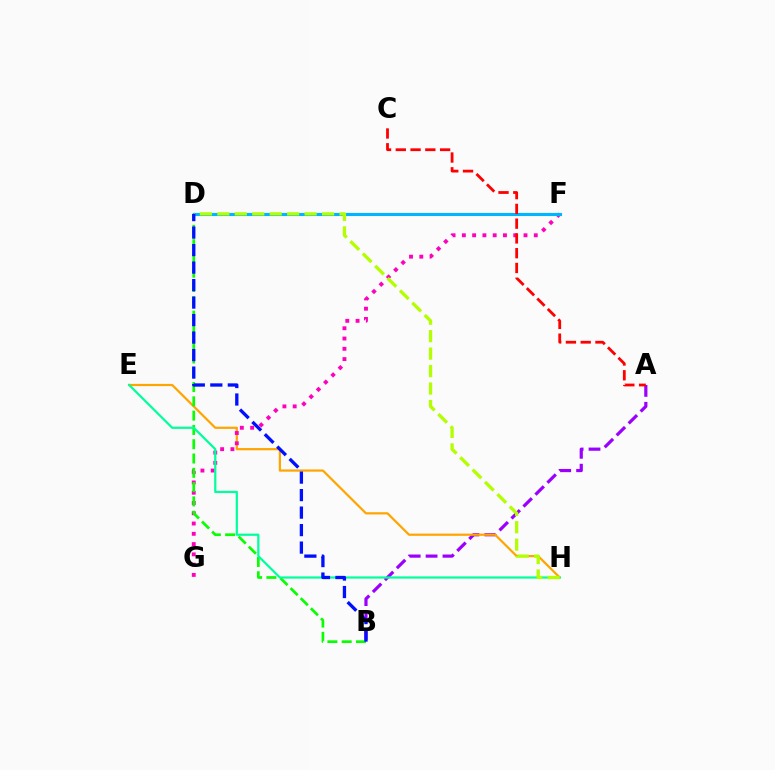{('A', 'B'): [{'color': '#9b00ff', 'line_style': 'dashed', 'thickness': 2.29}], ('E', 'H'): [{'color': '#ffa500', 'line_style': 'solid', 'thickness': 1.59}, {'color': '#00ff9d', 'line_style': 'solid', 'thickness': 1.59}], ('F', 'G'): [{'color': '#ff00bd', 'line_style': 'dotted', 'thickness': 2.79}], ('B', 'D'): [{'color': '#08ff00', 'line_style': 'dashed', 'thickness': 1.94}, {'color': '#0010ff', 'line_style': 'dashed', 'thickness': 2.38}], ('D', 'F'): [{'color': '#00b5ff', 'line_style': 'solid', 'thickness': 2.24}], ('A', 'C'): [{'color': '#ff0000', 'line_style': 'dashed', 'thickness': 2.01}], ('D', 'H'): [{'color': '#b3ff00', 'line_style': 'dashed', 'thickness': 2.37}]}